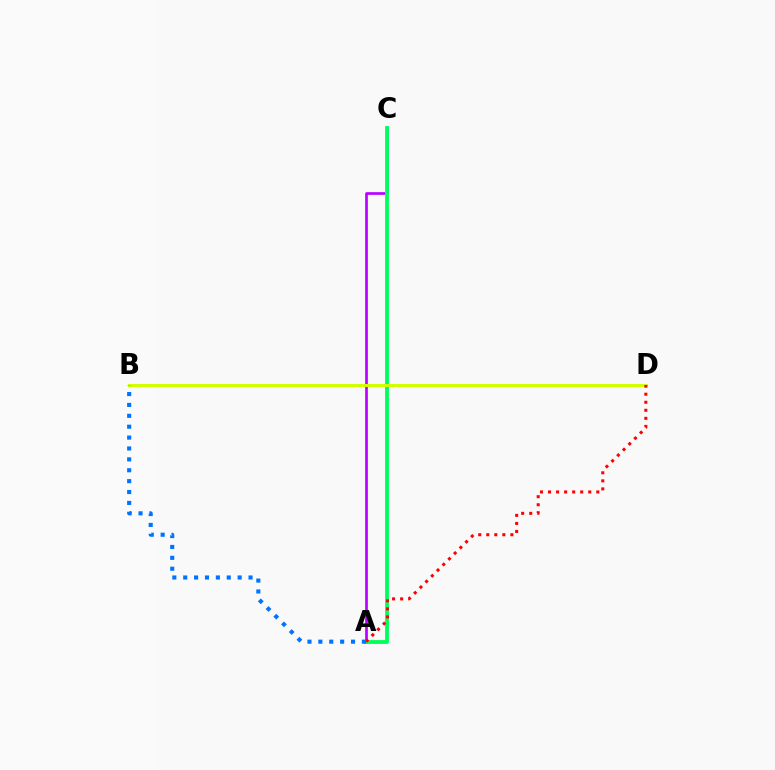{('A', 'C'): [{'color': '#b900ff', 'line_style': 'solid', 'thickness': 1.92}, {'color': '#00ff5c', 'line_style': 'solid', 'thickness': 2.77}], ('B', 'D'): [{'color': '#d1ff00', 'line_style': 'solid', 'thickness': 2.19}], ('A', 'D'): [{'color': '#ff0000', 'line_style': 'dotted', 'thickness': 2.19}], ('A', 'B'): [{'color': '#0074ff', 'line_style': 'dotted', 'thickness': 2.96}]}